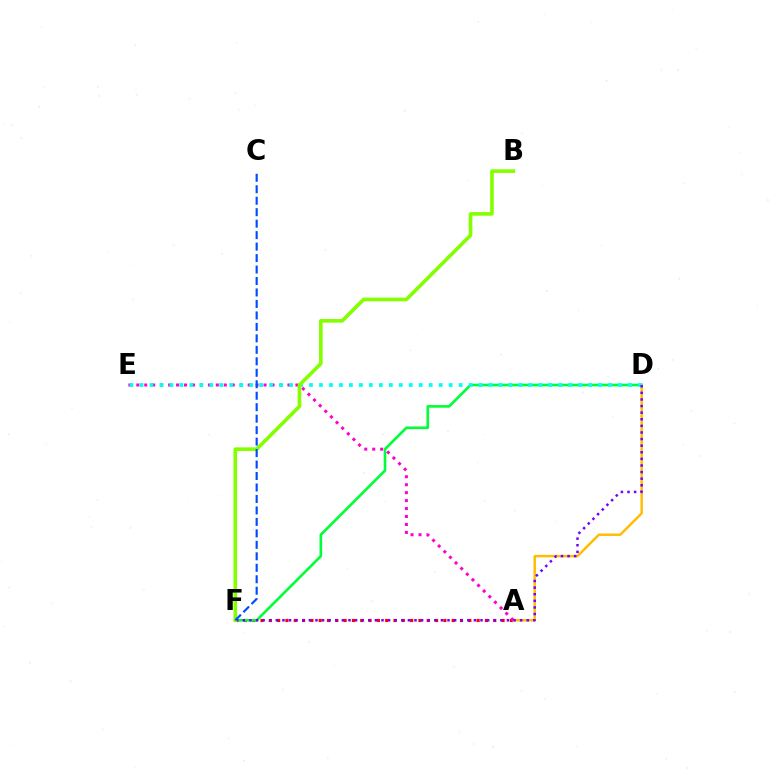{('A', 'F'): [{'color': '#ff0000', 'line_style': 'dotted', 'thickness': 2.26}], ('D', 'F'): [{'color': '#00ff39', 'line_style': 'solid', 'thickness': 1.9}, {'color': '#7200ff', 'line_style': 'dotted', 'thickness': 1.79}], ('A', 'D'): [{'color': '#ffbd00', 'line_style': 'solid', 'thickness': 1.77}], ('A', 'E'): [{'color': '#ff00cf', 'line_style': 'dotted', 'thickness': 2.16}], ('D', 'E'): [{'color': '#00fff6', 'line_style': 'dotted', 'thickness': 2.71}], ('B', 'F'): [{'color': '#84ff00', 'line_style': 'solid', 'thickness': 2.61}], ('C', 'F'): [{'color': '#004bff', 'line_style': 'dashed', 'thickness': 1.56}]}